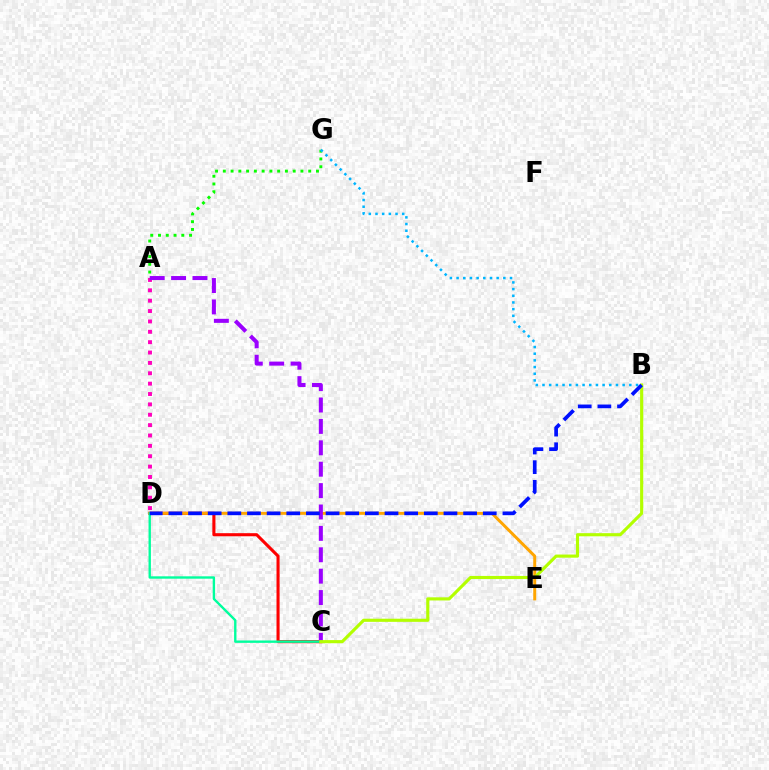{('A', 'D'): [{'color': '#ff00bd', 'line_style': 'dotted', 'thickness': 2.82}], ('C', 'D'): [{'color': '#ff0000', 'line_style': 'solid', 'thickness': 2.22}, {'color': '#00ff9d', 'line_style': 'solid', 'thickness': 1.71}], ('A', 'G'): [{'color': '#08ff00', 'line_style': 'dotted', 'thickness': 2.11}], ('B', 'G'): [{'color': '#00b5ff', 'line_style': 'dotted', 'thickness': 1.81}], ('D', 'E'): [{'color': '#ffa500', 'line_style': 'solid', 'thickness': 2.14}], ('A', 'C'): [{'color': '#9b00ff', 'line_style': 'dashed', 'thickness': 2.91}], ('B', 'C'): [{'color': '#b3ff00', 'line_style': 'solid', 'thickness': 2.25}], ('B', 'D'): [{'color': '#0010ff', 'line_style': 'dashed', 'thickness': 2.67}]}